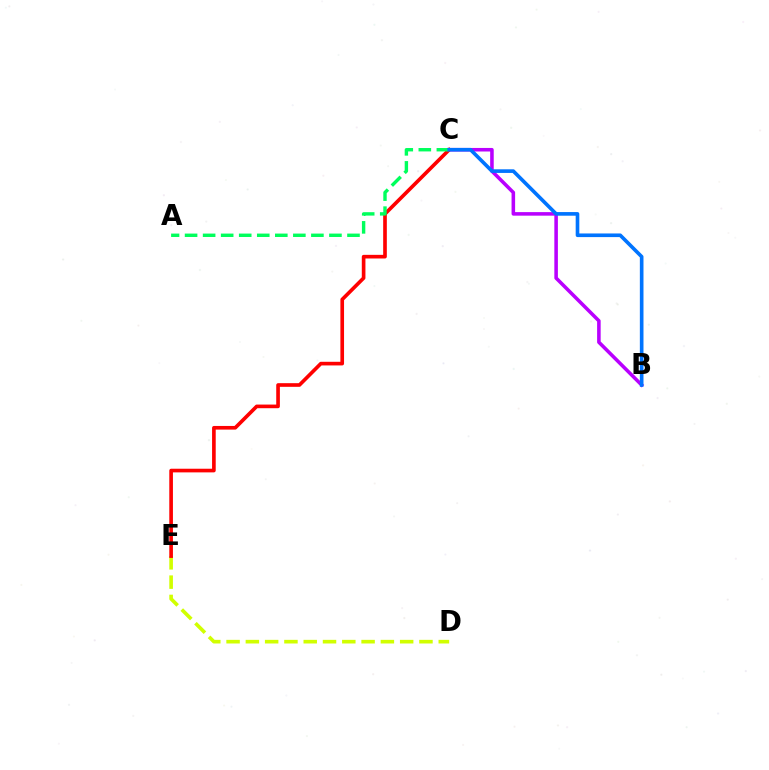{('B', 'C'): [{'color': '#b900ff', 'line_style': 'solid', 'thickness': 2.56}, {'color': '#0074ff', 'line_style': 'solid', 'thickness': 2.62}], ('D', 'E'): [{'color': '#d1ff00', 'line_style': 'dashed', 'thickness': 2.62}], ('C', 'E'): [{'color': '#ff0000', 'line_style': 'solid', 'thickness': 2.63}], ('A', 'C'): [{'color': '#00ff5c', 'line_style': 'dashed', 'thickness': 2.45}]}